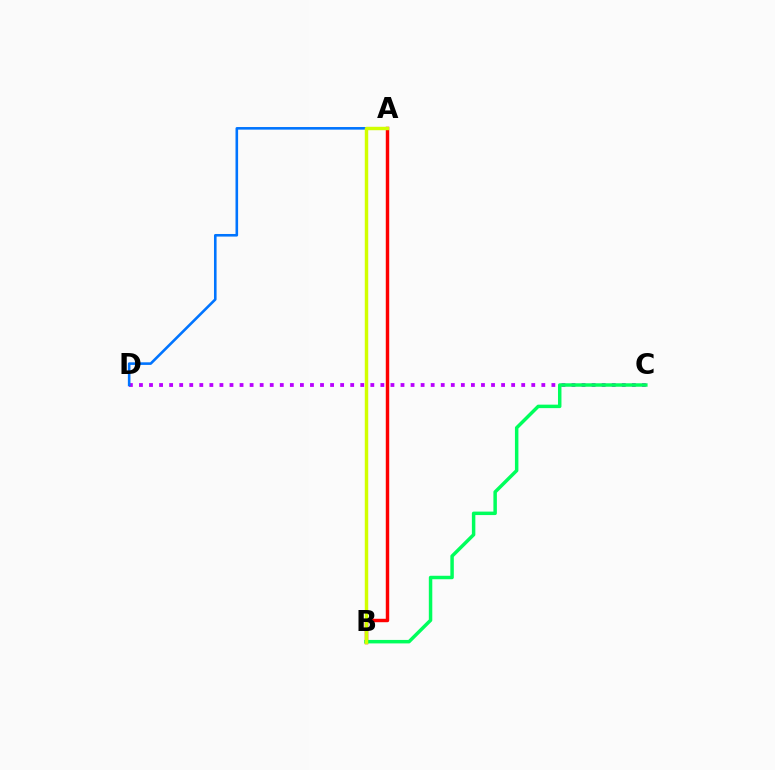{('C', 'D'): [{'color': '#b900ff', 'line_style': 'dotted', 'thickness': 2.73}], ('A', 'B'): [{'color': '#ff0000', 'line_style': 'solid', 'thickness': 2.47}, {'color': '#d1ff00', 'line_style': 'solid', 'thickness': 2.47}], ('A', 'D'): [{'color': '#0074ff', 'line_style': 'solid', 'thickness': 1.87}], ('B', 'C'): [{'color': '#00ff5c', 'line_style': 'solid', 'thickness': 2.5}]}